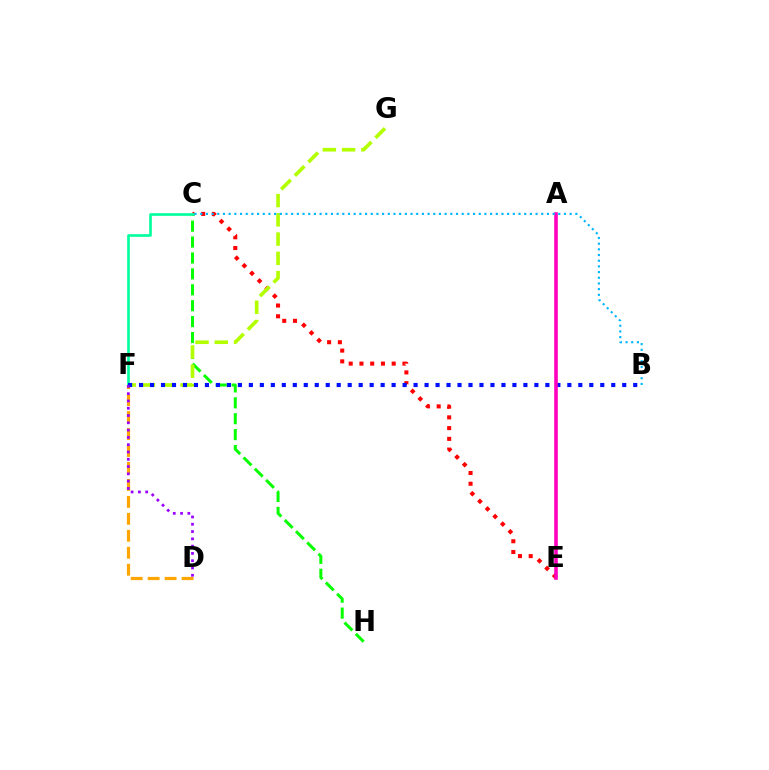{('C', 'E'): [{'color': '#ff0000', 'line_style': 'dotted', 'thickness': 2.92}], ('C', 'H'): [{'color': '#08ff00', 'line_style': 'dashed', 'thickness': 2.16}], ('C', 'F'): [{'color': '#00ff9d', 'line_style': 'solid', 'thickness': 1.92}], ('F', 'G'): [{'color': '#b3ff00', 'line_style': 'dashed', 'thickness': 2.62}], ('D', 'F'): [{'color': '#ffa500', 'line_style': 'dashed', 'thickness': 2.3}, {'color': '#9b00ff', 'line_style': 'dotted', 'thickness': 1.98}], ('B', 'F'): [{'color': '#0010ff', 'line_style': 'dotted', 'thickness': 2.98}], ('A', 'E'): [{'color': '#ff00bd', 'line_style': 'solid', 'thickness': 2.59}], ('B', 'C'): [{'color': '#00b5ff', 'line_style': 'dotted', 'thickness': 1.54}]}